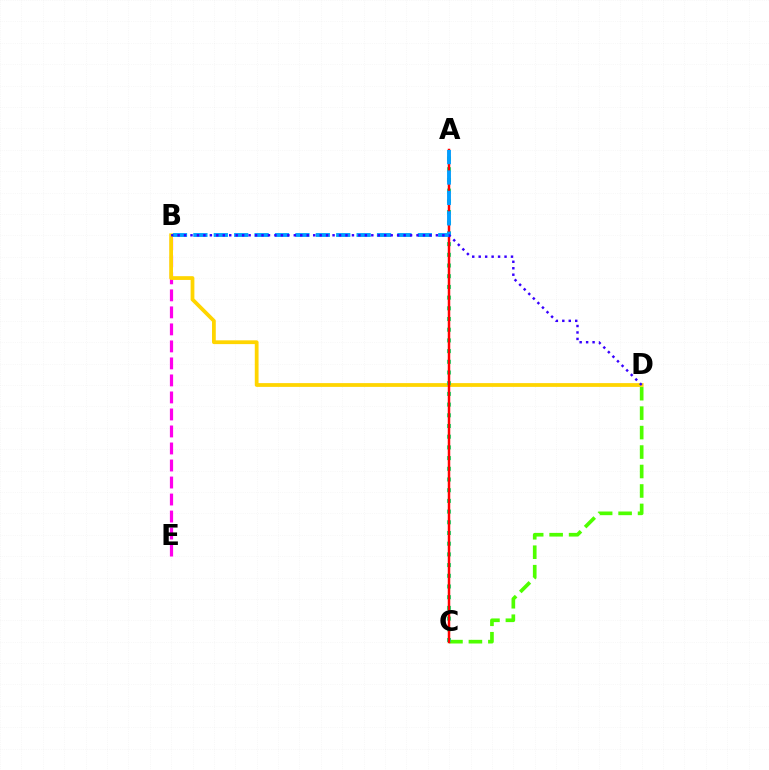{('C', 'D'): [{'color': '#4fff00', 'line_style': 'dashed', 'thickness': 2.64}], ('B', 'E'): [{'color': '#ff00ed', 'line_style': 'dashed', 'thickness': 2.31}], ('B', 'D'): [{'color': '#ffd500', 'line_style': 'solid', 'thickness': 2.71}, {'color': '#3700ff', 'line_style': 'dotted', 'thickness': 1.75}], ('A', 'C'): [{'color': '#00ff86', 'line_style': 'dotted', 'thickness': 2.91}, {'color': '#ff0000', 'line_style': 'solid', 'thickness': 1.79}], ('A', 'B'): [{'color': '#009eff', 'line_style': 'dashed', 'thickness': 2.77}]}